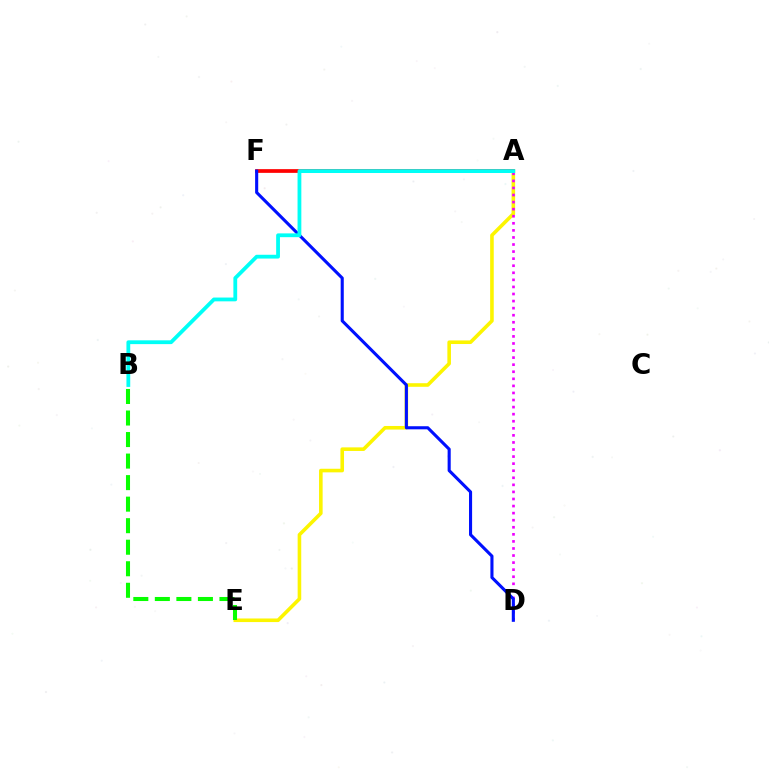{('A', 'E'): [{'color': '#fcf500', 'line_style': 'solid', 'thickness': 2.58}], ('A', 'D'): [{'color': '#ee00ff', 'line_style': 'dotted', 'thickness': 1.92}], ('A', 'F'): [{'color': '#ff0000', 'line_style': 'solid', 'thickness': 2.67}], ('D', 'F'): [{'color': '#0010ff', 'line_style': 'solid', 'thickness': 2.23}], ('A', 'B'): [{'color': '#00fff6', 'line_style': 'solid', 'thickness': 2.73}], ('B', 'E'): [{'color': '#08ff00', 'line_style': 'dashed', 'thickness': 2.93}]}